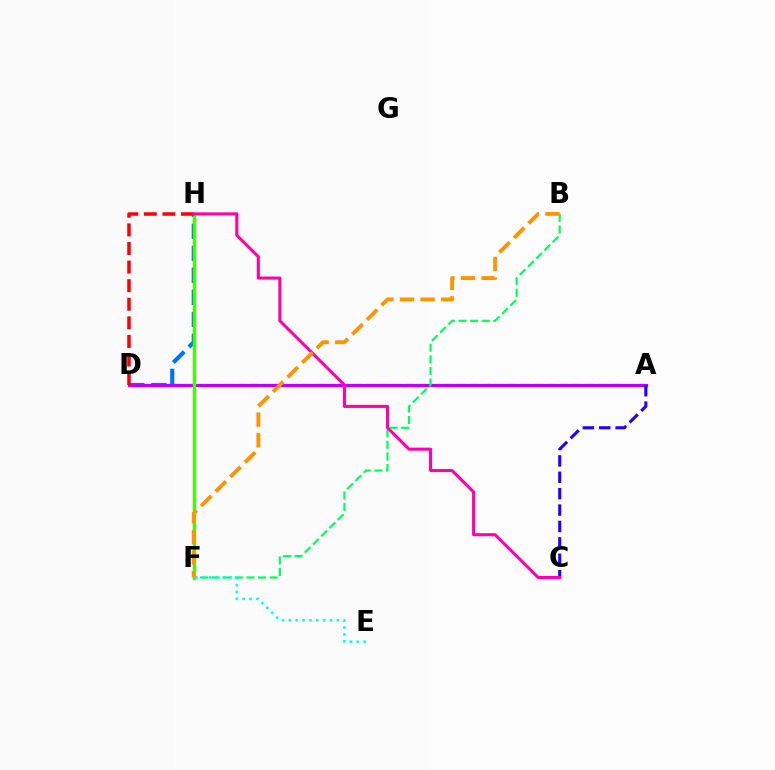{('A', 'D'): [{'color': '#d1ff00', 'line_style': 'dashed', 'thickness': 1.75}, {'color': '#b900ff', 'line_style': 'solid', 'thickness': 2.31}], ('D', 'H'): [{'color': '#0074ff', 'line_style': 'dashed', 'thickness': 2.99}, {'color': '#ff0000', 'line_style': 'dashed', 'thickness': 2.53}], ('B', 'F'): [{'color': '#00ff5c', 'line_style': 'dashed', 'thickness': 1.58}, {'color': '#ff9400', 'line_style': 'dashed', 'thickness': 2.8}], ('F', 'H'): [{'color': '#3dff00', 'line_style': 'solid', 'thickness': 2.4}], ('A', 'C'): [{'color': '#2500ff', 'line_style': 'dashed', 'thickness': 2.23}], ('C', 'H'): [{'color': '#ff00ac', 'line_style': 'solid', 'thickness': 2.2}], ('E', 'F'): [{'color': '#00fff6', 'line_style': 'dotted', 'thickness': 1.87}]}